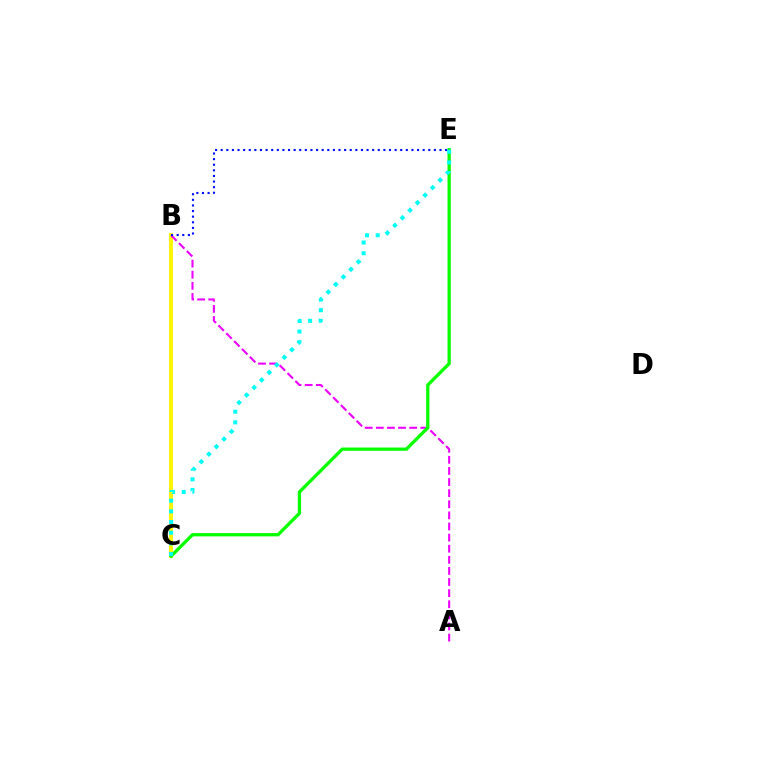{('B', 'C'): [{'color': '#ff0000', 'line_style': 'dotted', 'thickness': 1.64}, {'color': '#fcf500', 'line_style': 'solid', 'thickness': 2.77}], ('A', 'B'): [{'color': '#ee00ff', 'line_style': 'dashed', 'thickness': 1.51}], ('C', 'E'): [{'color': '#08ff00', 'line_style': 'solid', 'thickness': 2.36}, {'color': '#00fff6', 'line_style': 'dotted', 'thickness': 2.9}], ('B', 'E'): [{'color': '#0010ff', 'line_style': 'dotted', 'thickness': 1.52}]}